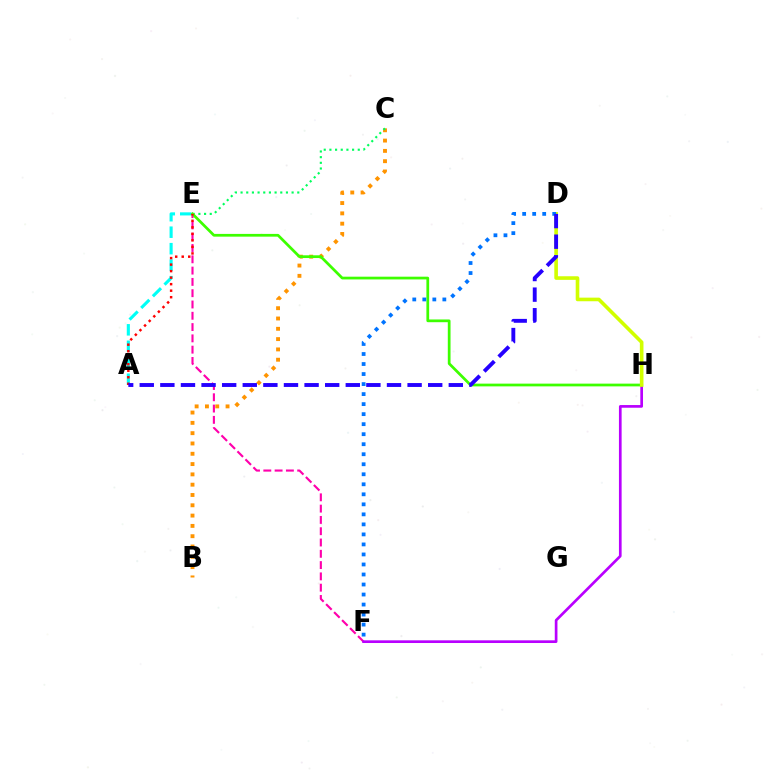{('E', 'F'): [{'color': '#ff00ac', 'line_style': 'dashed', 'thickness': 1.53}], ('A', 'E'): [{'color': '#00fff6', 'line_style': 'dashed', 'thickness': 2.24}, {'color': '#ff0000', 'line_style': 'dotted', 'thickness': 1.77}], ('F', 'H'): [{'color': '#b900ff', 'line_style': 'solid', 'thickness': 1.93}], ('B', 'C'): [{'color': '#ff9400', 'line_style': 'dotted', 'thickness': 2.8}], ('C', 'E'): [{'color': '#00ff5c', 'line_style': 'dotted', 'thickness': 1.54}], ('E', 'H'): [{'color': '#3dff00', 'line_style': 'solid', 'thickness': 1.97}], ('D', 'H'): [{'color': '#d1ff00', 'line_style': 'solid', 'thickness': 2.6}], ('D', 'F'): [{'color': '#0074ff', 'line_style': 'dotted', 'thickness': 2.72}], ('A', 'D'): [{'color': '#2500ff', 'line_style': 'dashed', 'thickness': 2.8}]}